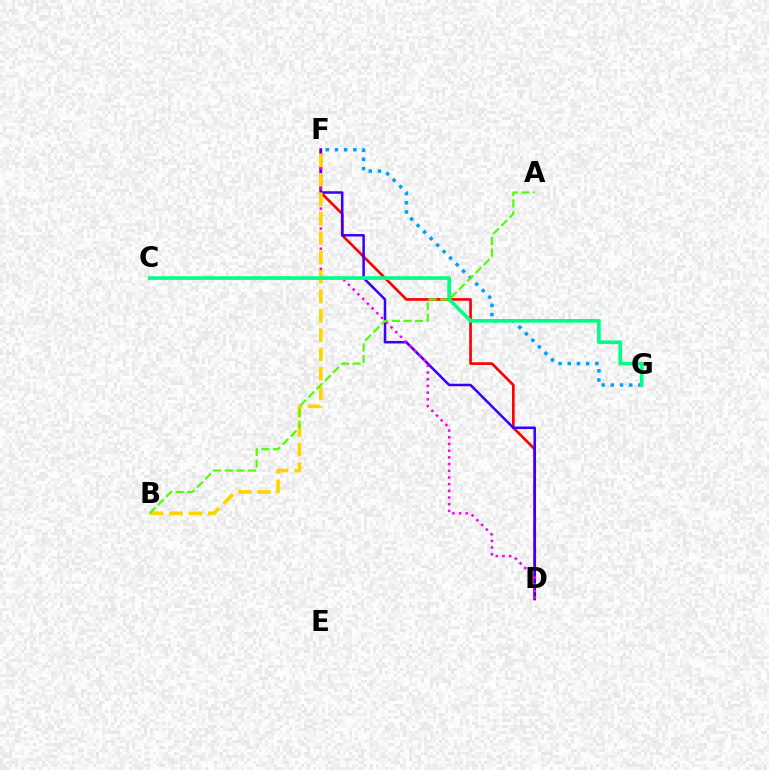{('D', 'F'): [{'color': '#ff0000', 'line_style': 'solid', 'thickness': 1.92}, {'color': '#3700ff', 'line_style': 'solid', 'thickness': 1.81}, {'color': '#ff00ed', 'line_style': 'dotted', 'thickness': 1.82}], ('F', 'G'): [{'color': '#009eff', 'line_style': 'dotted', 'thickness': 2.5}], ('B', 'F'): [{'color': '#ffd500', 'line_style': 'dashed', 'thickness': 2.64}], ('A', 'B'): [{'color': '#4fff00', 'line_style': 'dashed', 'thickness': 1.58}], ('C', 'G'): [{'color': '#00ff86', 'line_style': 'solid', 'thickness': 2.64}]}